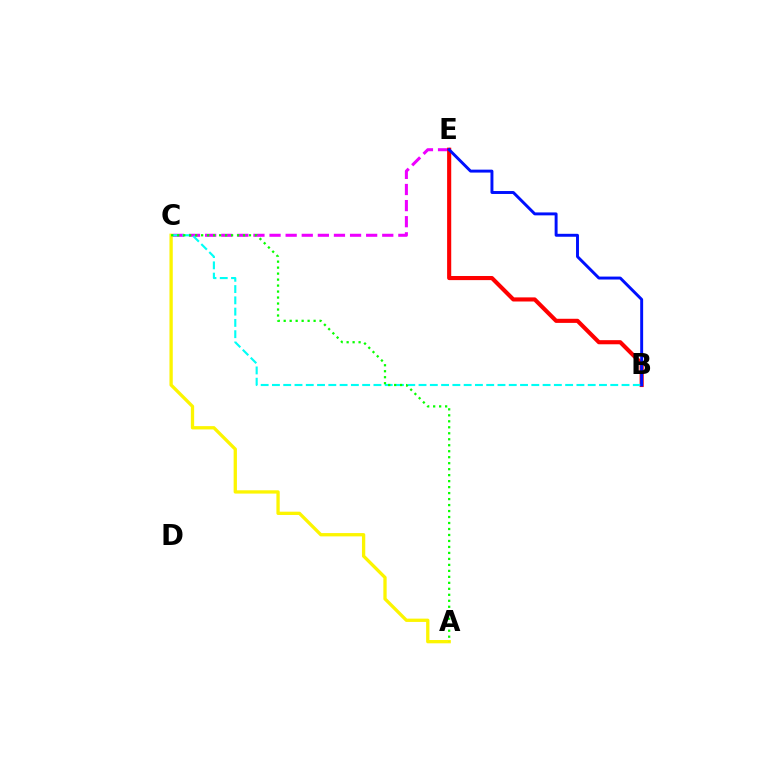{('C', 'E'): [{'color': '#ee00ff', 'line_style': 'dashed', 'thickness': 2.19}], ('B', 'E'): [{'color': '#ff0000', 'line_style': 'solid', 'thickness': 2.96}, {'color': '#0010ff', 'line_style': 'solid', 'thickness': 2.11}], ('B', 'C'): [{'color': '#00fff6', 'line_style': 'dashed', 'thickness': 1.53}], ('A', 'C'): [{'color': '#fcf500', 'line_style': 'solid', 'thickness': 2.38}, {'color': '#08ff00', 'line_style': 'dotted', 'thickness': 1.63}]}